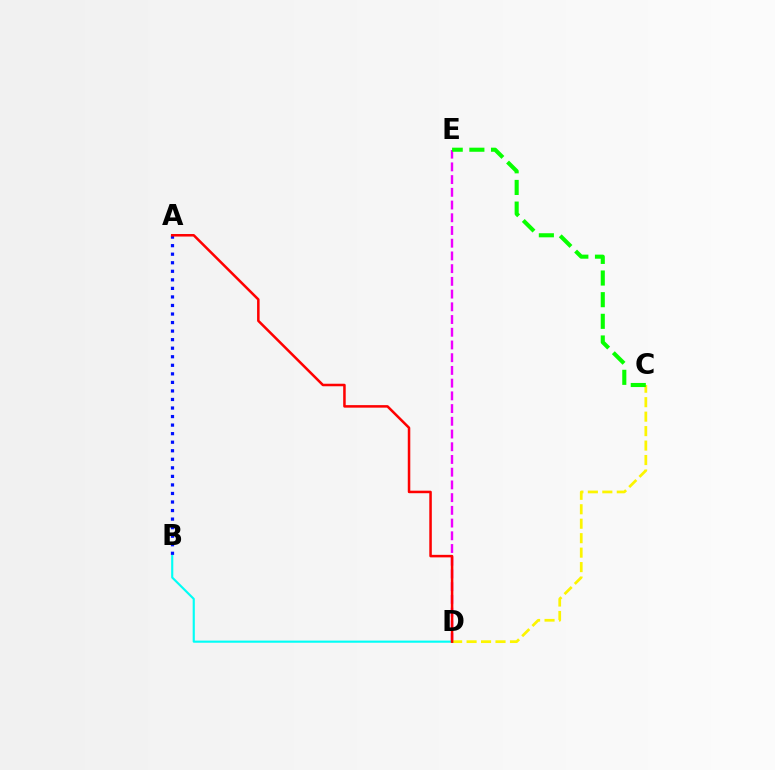{('D', 'E'): [{'color': '#ee00ff', 'line_style': 'dashed', 'thickness': 1.73}], ('C', 'D'): [{'color': '#fcf500', 'line_style': 'dashed', 'thickness': 1.96}], ('A', 'B'): [{'color': '#0010ff', 'line_style': 'dotted', 'thickness': 2.32}], ('C', 'E'): [{'color': '#08ff00', 'line_style': 'dashed', 'thickness': 2.94}], ('B', 'D'): [{'color': '#00fff6', 'line_style': 'solid', 'thickness': 1.54}], ('A', 'D'): [{'color': '#ff0000', 'line_style': 'solid', 'thickness': 1.82}]}